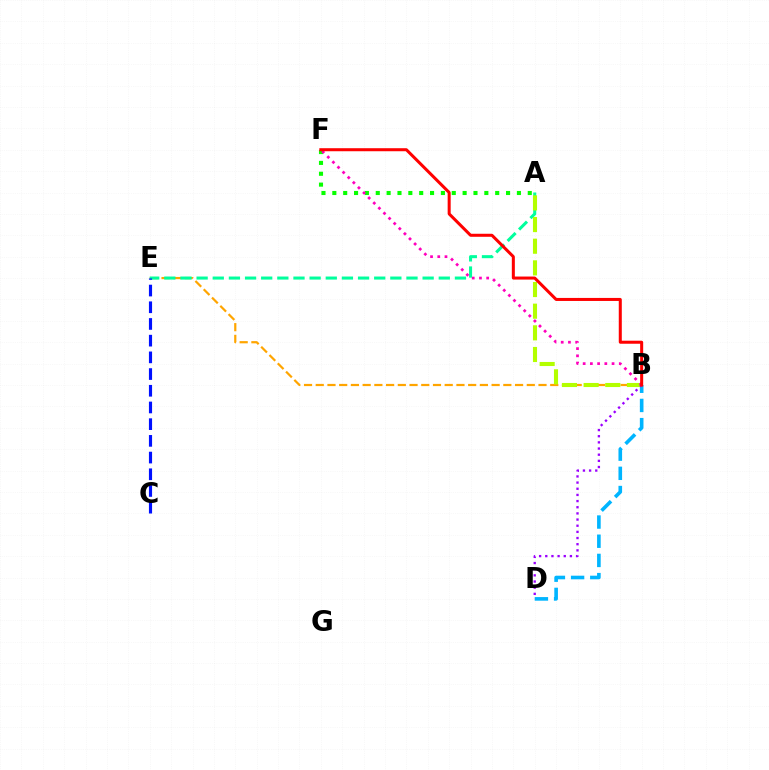{('B', 'E'): [{'color': '#ffa500', 'line_style': 'dashed', 'thickness': 1.59}], ('A', 'E'): [{'color': '#00ff9d', 'line_style': 'dashed', 'thickness': 2.19}], ('B', 'D'): [{'color': '#00b5ff', 'line_style': 'dashed', 'thickness': 2.61}, {'color': '#9b00ff', 'line_style': 'dotted', 'thickness': 1.67}], ('A', 'B'): [{'color': '#b3ff00', 'line_style': 'dashed', 'thickness': 2.94}], ('A', 'F'): [{'color': '#08ff00', 'line_style': 'dotted', 'thickness': 2.95}], ('B', 'F'): [{'color': '#ff00bd', 'line_style': 'dotted', 'thickness': 1.96}, {'color': '#ff0000', 'line_style': 'solid', 'thickness': 2.18}], ('C', 'E'): [{'color': '#0010ff', 'line_style': 'dashed', 'thickness': 2.27}]}